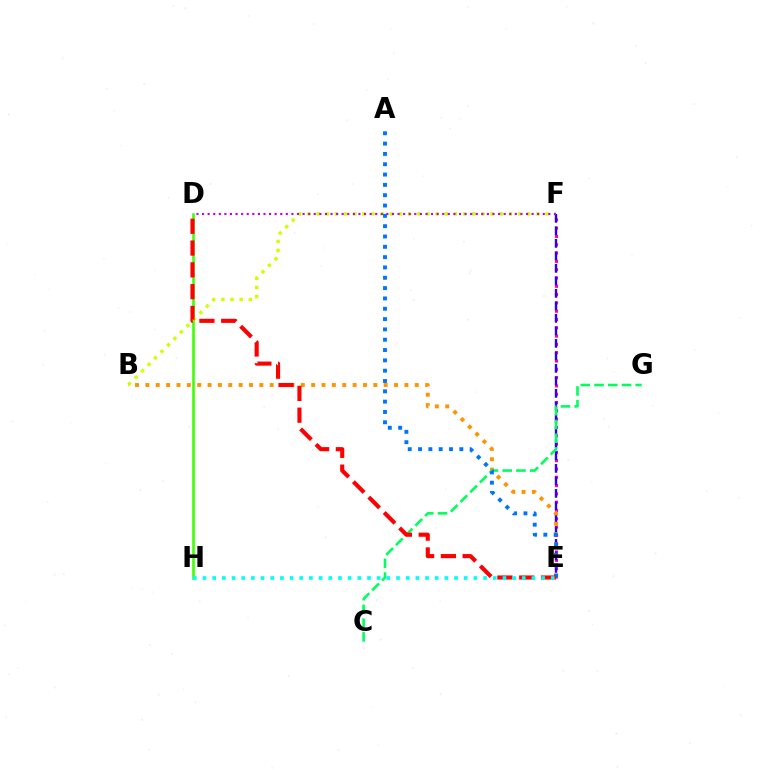{('D', 'H'): [{'color': '#3dff00', 'line_style': 'solid', 'thickness': 1.86}], ('B', 'F'): [{'color': '#d1ff00', 'line_style': 'dotted', 'thickness': 2.49}], ('E', 'F'): [{'color': '#ff00ac', 'line_style': 'dotted', 'thickness': 2.26}, {'color': '#2500ff', 'line_style': 'dashed', 'thickness': 1.7}], ('B', 'E'): [{'color': '#ff9400', 'line_style': 'dotted', 'thickness': 2.82}], ('C', 'G'): [{'color': '#00ff5c', 'line_style': 'dashed', 'thickness': 1.87}], ('A', 'E'): [{'color': '#0074ff', 'line_style': 'dotted', 'thickness': 2.8}], ('D', 'E'): [{'color': '#ff0000', 'line_style': 'dashed', 'thickness': 2.96}], ('E', 'H'): [{'color': '#00fff6', 'line_style': 'dotted', 'thickness': 2.63}], ('D', 'F'): [{'color': '#b900ff', 'line_style': 'dotted', 'thickness': 1.52}]}